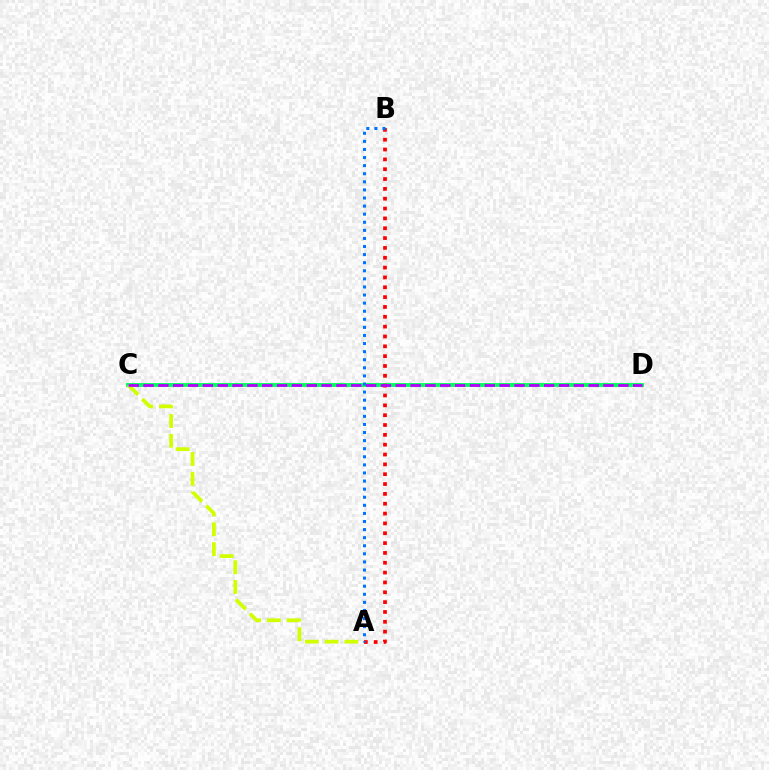{('C', 'D'): [{'color': '#00ff5c', 'line_style': 'solid', 'thickness': 2.78}, {'color': '#b900ff', 'line_style': 'dashed', 'thickness': 2.02}], ('A', 'C'): [{'color': '#d1ff00', 'line_style': 'dashed', 'thickness': 2.69}], ('A', 'B'): [{'color': '#ff0000', 'line_style': 'dotted', 'thickness': 2.67}, {'color': '#0074ff', 'line_style': 'dotted', 'thickness': 2.2}]}